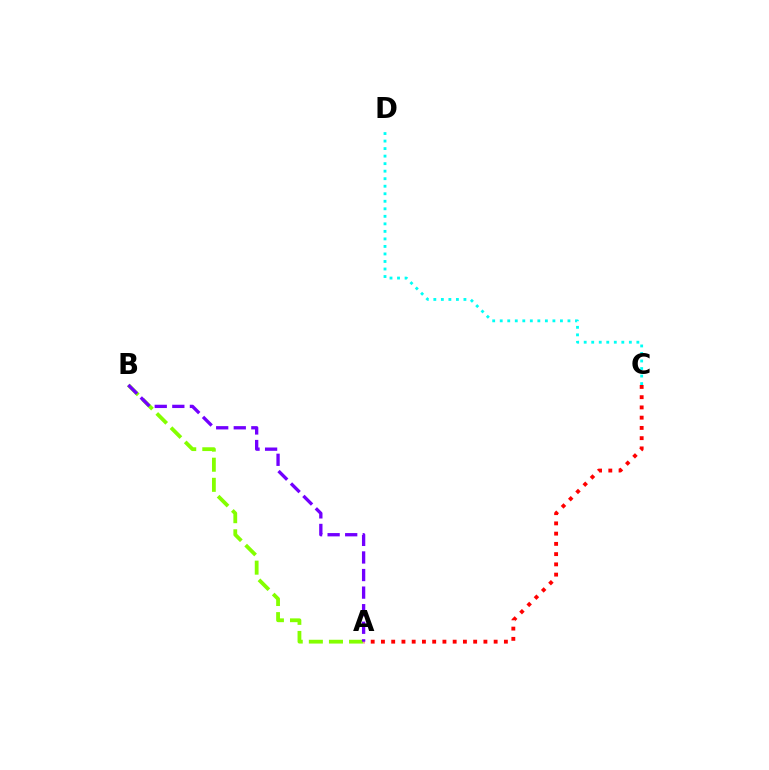{('A', 'C'): [{'color': '#ff0000', 'line_style': 'dotted', 'thickness': 2.78}], ('A', 'B'): [{'color': '#84ff00', 'line_style': 'dashed', 'thickness': 2.73}, {'color': '#7200ff', 'line_style': 'dashed', 'thickness': 2.39}], ('C', 'D'): [{'color': '#00fff6', 'line_style': 'dotted', 'thickness': 2.04}]}